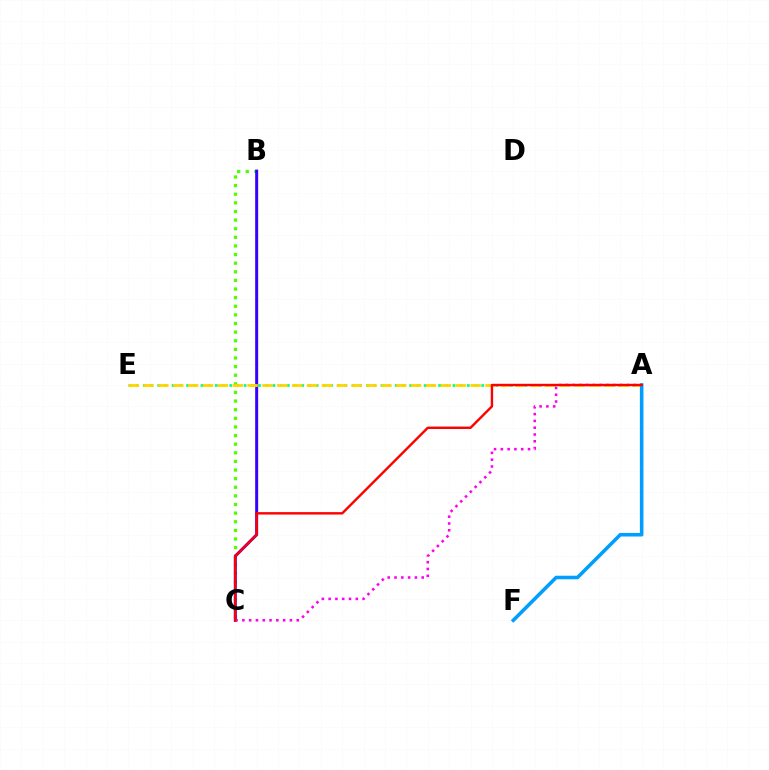{('B', 'C'): [{'color': '#4fff00', 'line_style': 'dotted', 'thickness': 2.34}, {'color': '#3700ff', 'line_style': 'solid', 'thickness': 2.15}], ('A', 'C'): [{'color': '#ff00ed', 'line_style': 'dotted', 'thickness': 1.85}, {'color': '#ff0000', 'line_style': 'solid', 'thickness': 1.73}], ('A', 'E'): [{'color': '#00ff86', 'line_style': 'dotted', 'thickness': 1.96}, {'color': '#ffd500', 'line_style': 'dashed', 'thickness': 2.02}], ('A', 'F'): [{'color': '#009eff', 'line_style': 'solid', 'thickness': 2.57}]}